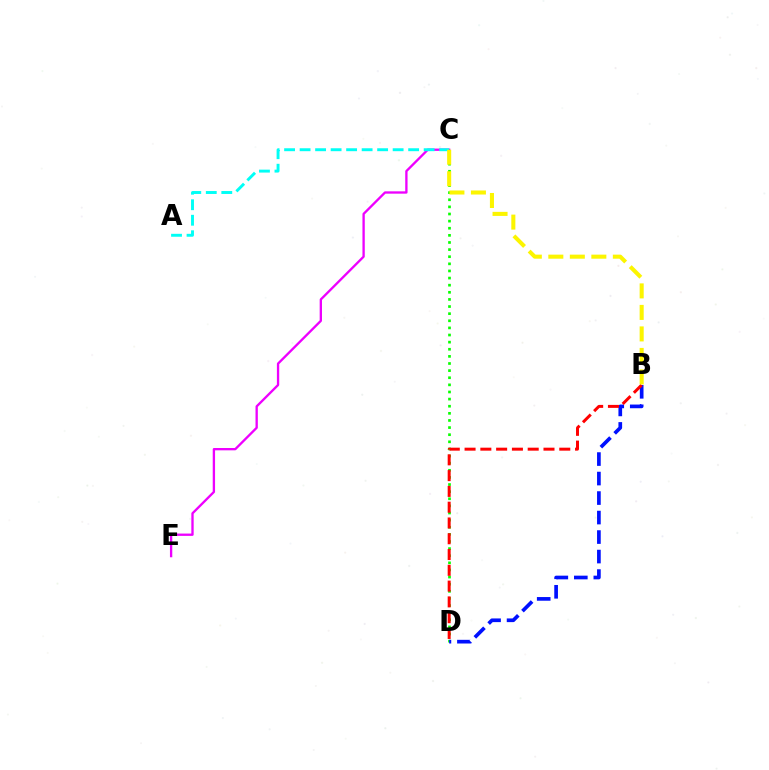{('C', 'E'): [{'color': '#ee00ff', 'line_style': 'solid', 'thickness': 1.68}], ('A', 'C'): [{'color': '#00fff6', 'line_style': 'dashed', 'thickness': 2.11}], ('C', 'D'): [{'color': '#08ff00', 'line_style': 'dotted', 'thickness': 1.93}], ('B', 'D'): [{'color': '#0010ff', 'line_style': 'dashed', 'thickness': 2.65}, {'color': '#ff0000', 'line_style': 'dashed', 'thickness': 2.14}], ('B', 'C'): [{'color': '#fcf500', 'line_style': 'dashed', 'thickness': 2.92}]}